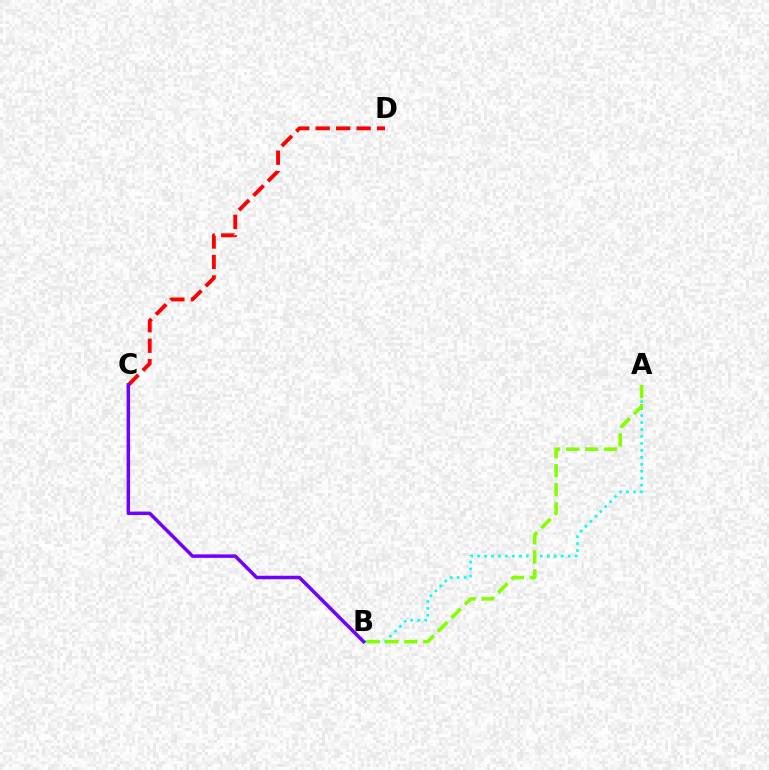{('A', 'B'): [{'color': '#00fff6', 'line_style': 'dotted', 'thickness': 1.89}, {'color': '#84ff00', 'line_style': 'dashed', 'thickness': 2.58}], ('C', 'D'): [{'color': '#ff0000', 'line_style': 'dashed', 'thickness': 2.78}], ('B', 'C'): [{'color': '#7200ff', 'line_style': 'solid', 'thickness': 2.51}]}